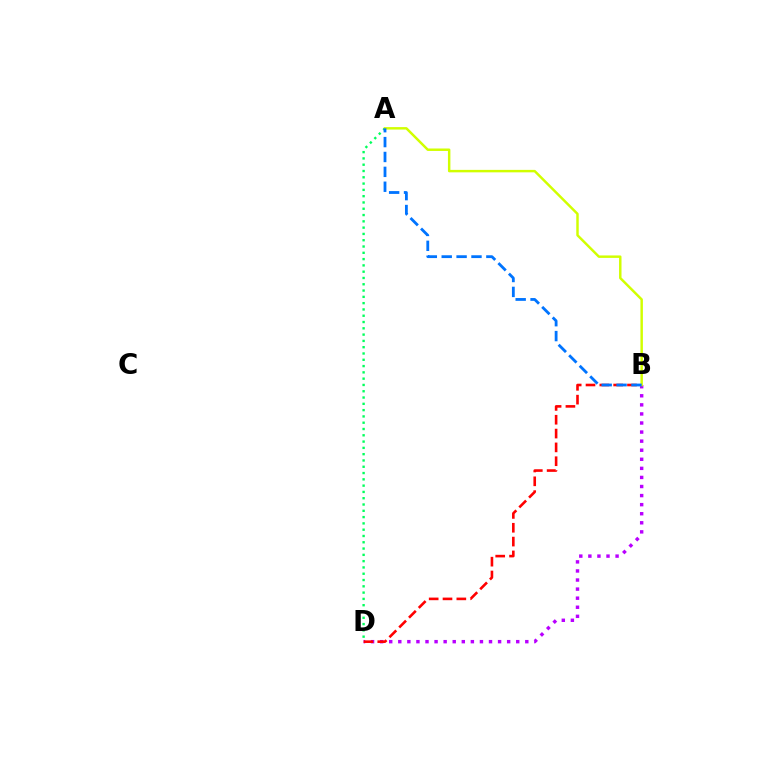{('B', 'D'): [{'color': '#b900ff', 'line_style': 'dotted', 'thickness': 2.46}, {'color': '#ff0000', 'line_style': 'dashed', 'thickness': 1.88}], ('A', 'D'): [{'color': '#00ff5c', 'line_style': 'dotted', 'thickness': 1.71}], ('A', 'B'): [{'color': '#d1ff00', 'line_style': 'solid', 'thickness': 1.77}, {'color': '#0074ff', 'line_style': 'dashed', 'thickness': 2.02}]}